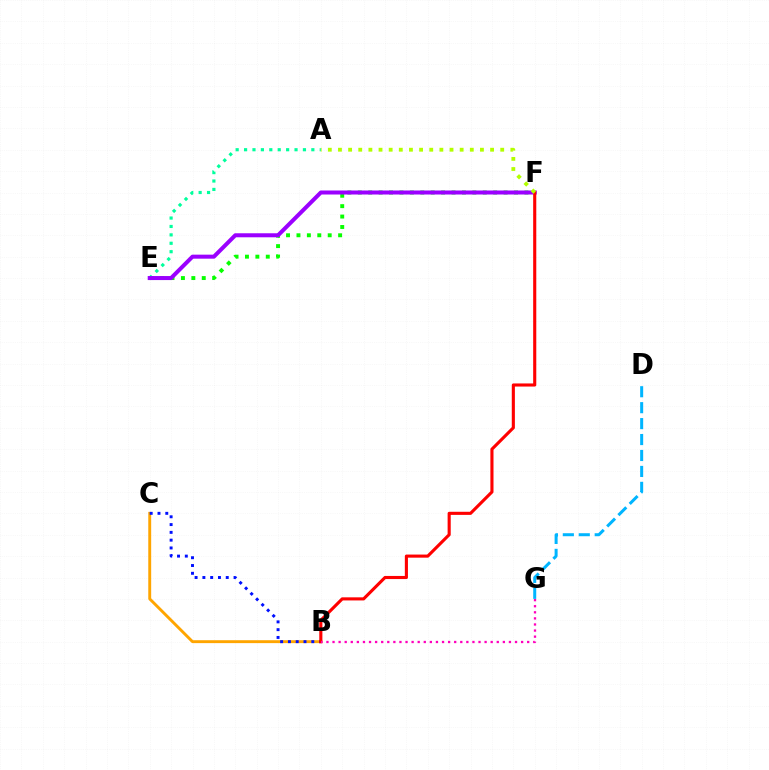{('D', 'G'): [{'color': '#00b5ff', 'line_style': 'dashed', 'thickness': 2.17}], ('B', 'C'): [{'color': '#ffa500', 'line_style': 'solid', 'thickness': 2.09}, {'color': '#0010ff', 'line_style': 'dotted', 'thickness': 2.12}], ('E', 'F'): [{'color': '#08ff00', 'line_style': 'dotted', 'thickness': 2.83}, {'color': '#9b00ff', 'line_style': 'solid', 'thickness': 2.9}], ('A', 'E'): [{'color': '#00ff9d', 'line_style': 'dotted', 'thickness': 2.28}], ('B', 'F'): [{'color': '#ff0000', 'line_style': 'solid', 'thickness': 2.24}], ('A', 'F'): [{'color': '#b3ff00', 'line_style': 'dotted', 'thickness': 2.76}], ('B', 'G'): [{'color': '#ff00bd', 'line_style': 'dotted', 'thickness': 1.65}]}